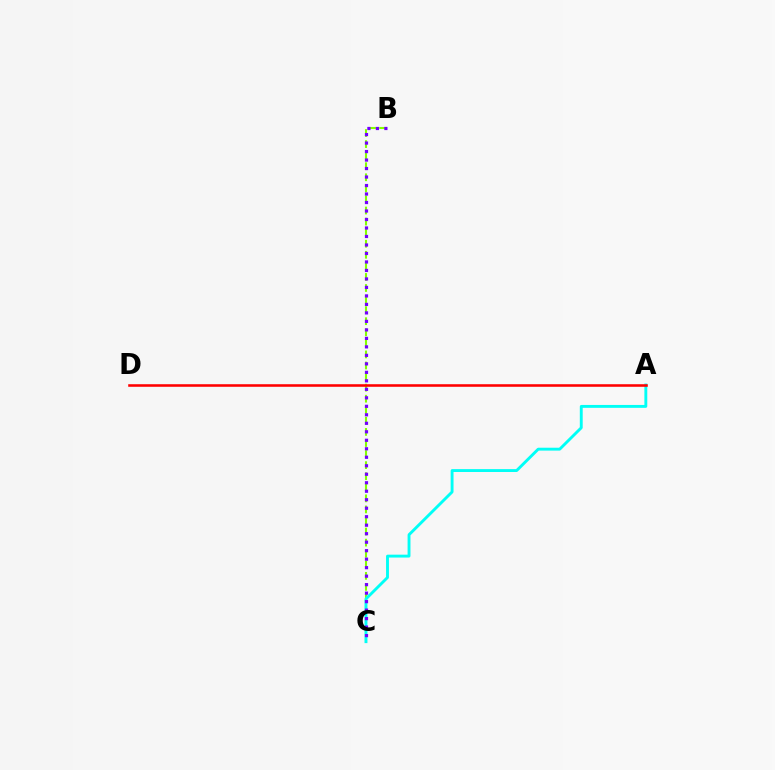{('B', 'C'): [{'color': '#84ff00', 'line_style': 'dashed', 'thickness': 1.5}, {'color': '#7200ff', 'line_style': 'dotted', 'thickness': 2.31}], ('A', 'C'): [{'color': '#00fff6', 'line_style': 'solid', 'thickness': 2.08}], ('A', 'D'): [{'color': '#ff0000', 'line_style': 'solid', 'thickness': 1.84}]}